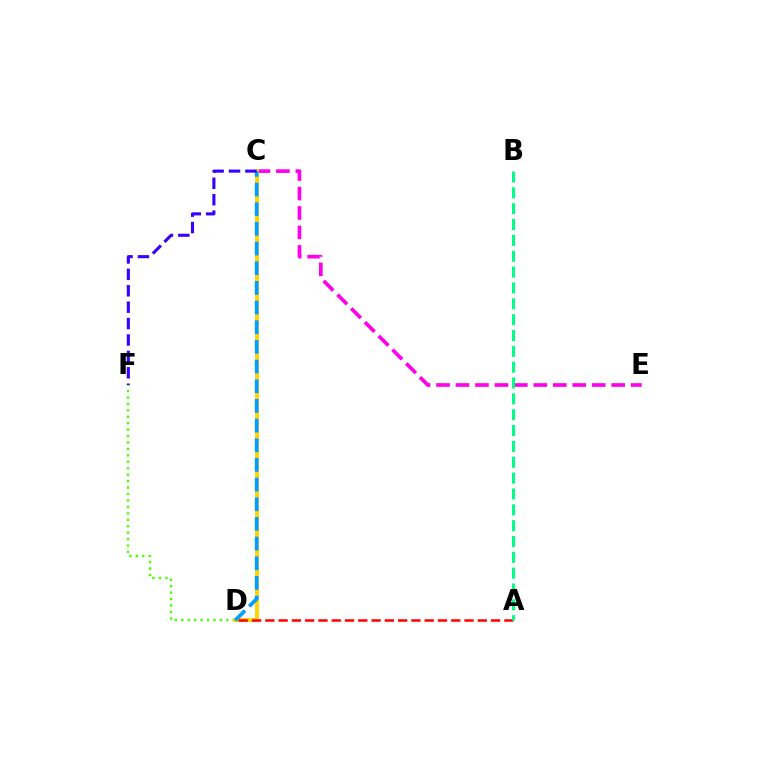{('D', 'F'): [{'color': '#4fff00', 'line_style': 'dotted', 'thickness': 1.75}], ('C', 'E'): [{'color': '#ff00ed', 'line_style': 'dashed', 'thickness': 2.64}], ('C', 'D'): [{'color': '#ffd500', 'line_style': 'solid', 'thickness': 2.82}, {'color': '#009eff', 'line_style': 'dashed', 'thickness': 2.67}], ('A', 'D'): [{'color': '#ff0000', 'line_style': 'dashed', 'thickness': 1.8}], ('A', 'B'): [{'color': '#00ff86', 'line_style': 'dashed', 'thickness': 2.15}], ('C', 'F'): [{'color': '#3700ff', 'line_style': 'dashed', 'thickness': 2.23}]}